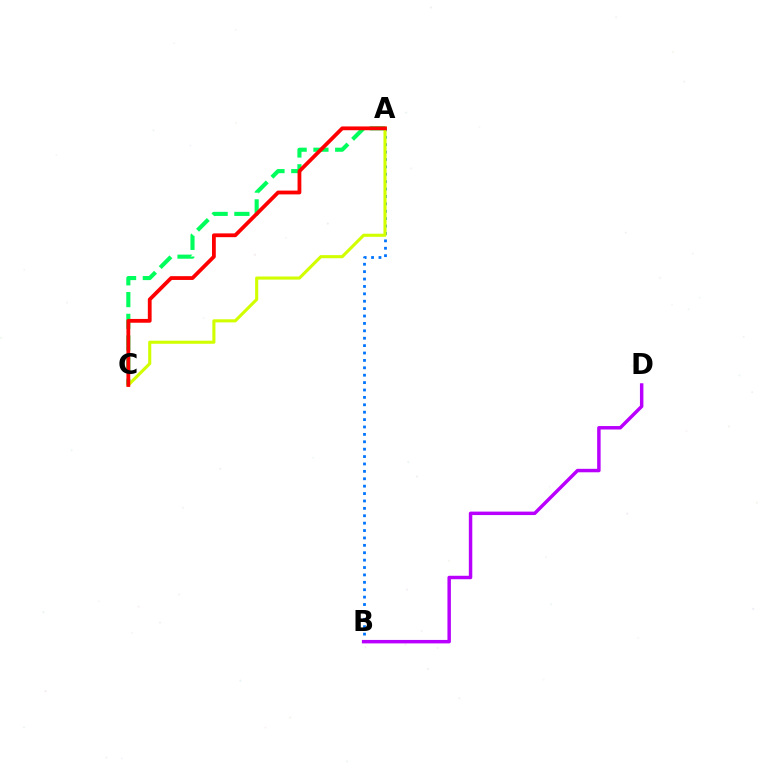{('A', 'C'): [{'color': '#00ff5c', 'line_style': 'dashed', 'thickness': 2.96}, {'color': '#d1ff00', 'line_style': 'solid', 'thickness': 2.23}, {'color': '#ff0000', 'line_style': 'solid', 'thickness': 2.73}], ('A', 'B'): [{'color': '#0074ff', 'line_style': 'dotted', 'thickness': 2.01}], ('B', 'D'): [{'color': '#b900ff', 'line_style': 'solid', 'thickness': 2.49}]}